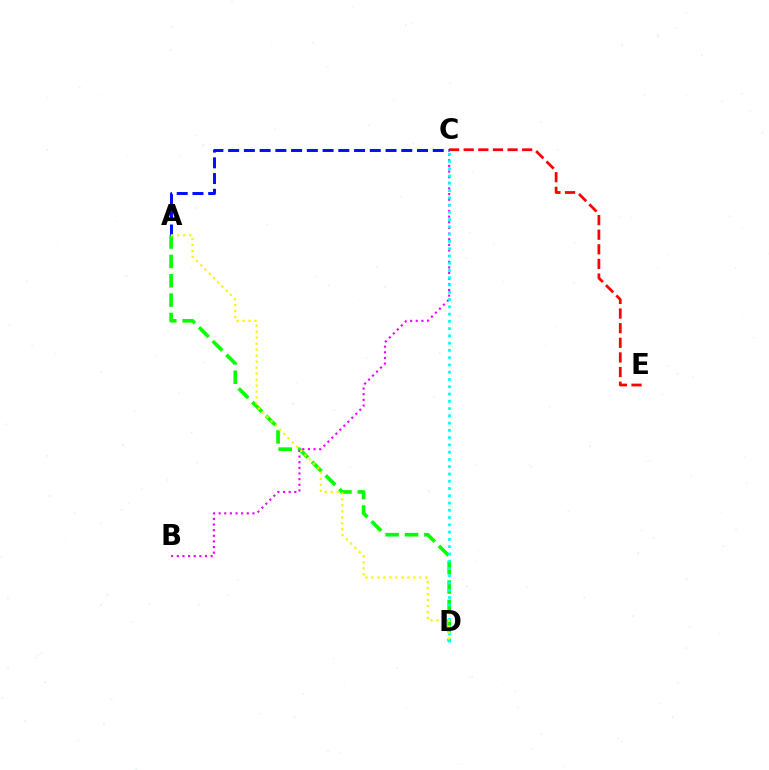{('C', 'E'): [{'color': '#ff0000', 'line_style': 'dashed', 'thickness': 1.99}], ('A', 'D'): [{'color': '#08ff00', 'line_style': 'dashed', 'thickness': 2.63}, {'color': '#fcf500', 'line_style': 'dotted', 'thickness': 1.63}], ('B', 'C'): [{'color': '#ee00ff', 'line_style': 'dotted', 'thickness': 1.53}], ('C', 'D'): [{'color': '#00fff6', 'line_style': 'dotted', 'thickness': 1.97}], ('A', 'C'): [{'color': '#0010ff', 'line_style': 'dashed', 'thickness': 2.14}]}